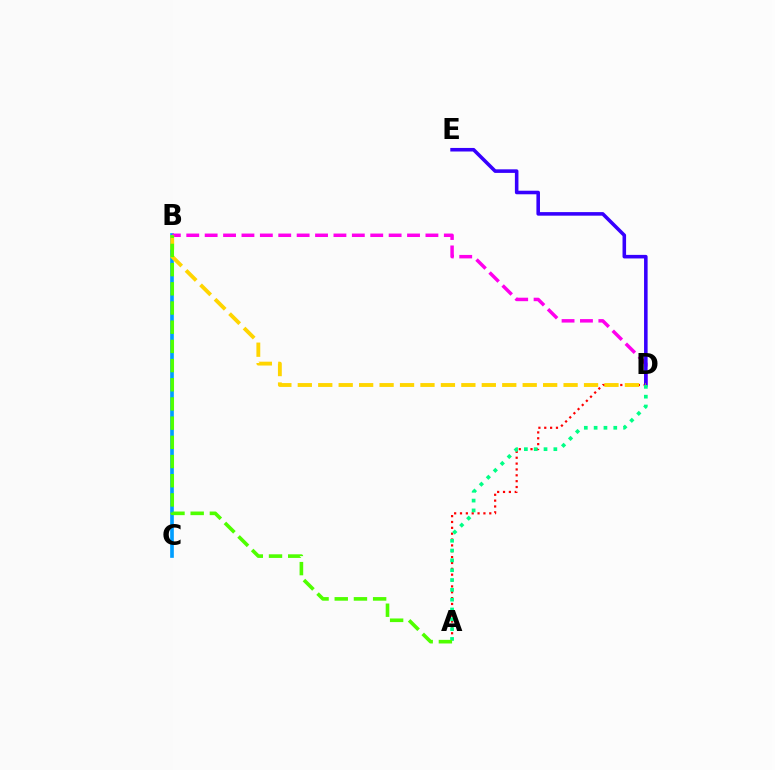{('B', 'C'): [{'color': '#009eff', 'line_style': 'solid', 'thickness': 2.64}], ('B', 'D'): [{'color': '#ff00ed', 'line_style': 'dashed', 'thickness': 2.5}, {'color': '#ffd500', 'line_style': 'dashed', 'thickness': 2.78}], ('A', 'D'): [{'color': '#ff0000', 'line_style': 'dotted', 'thickness': 1.59}, {'color': '#00ff86', 'line_style': 'dotted', 'thickness': 2.67}], ('D', 'E'): [{'color': '#3700ff', 'line_style': 'solid', 'thickness': 2.57}], ('A', 'B'): [{'color': '#4fff00', 'line_style': 'dashed', 'thickness': 2.61}]}